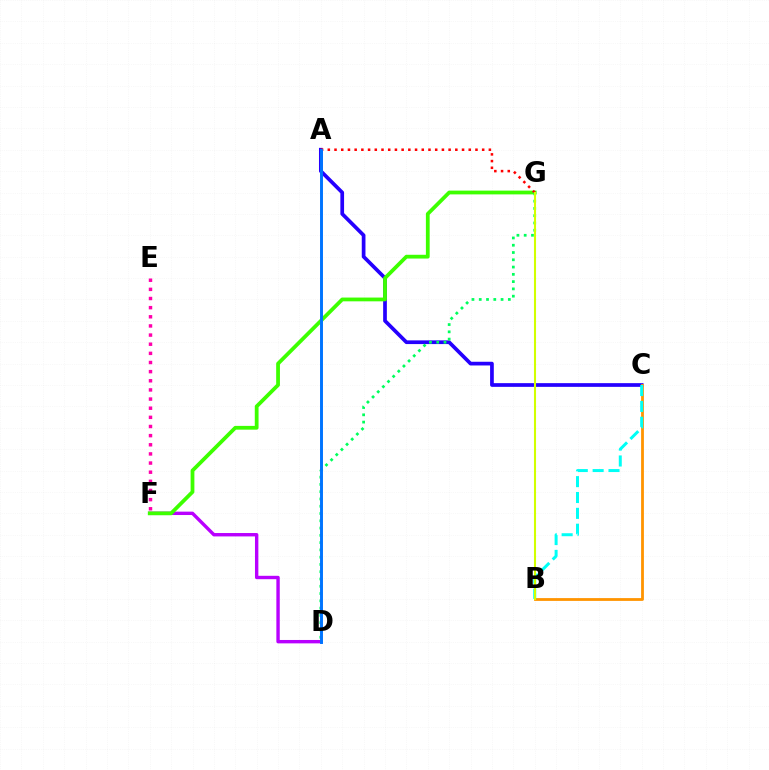{('A', 'C'): [{'color': '#2500ff', 'line_style': 'solid', 'thickness': 2.67}], ('D', 'F'): [{'color': '#b900ff', 'line_style': 'solid', 'thickness': 2.44}], ('F', 'G'): [{'color': '#3dff00', 'line_style': 'solid', 'thickness': 2.71}], ('B', 'C'): [{'color': '#ff9400', 'line_style': 'solid', 'thickness': 2.01}, {'color': '#00fff6', 'line_style': 'dashed', 'thickness': 2.15}], ('E', 'F'): [{'color': '#ff00ac', 'line_style': 'dotted', 'thickness': 2.48}], ('A', 'G'): [{'color': '#ff0000', 'line_style': 'dotted', 'thickness': 1.82}], ('D', 'G'): [{'color': '#00ff5c', 'line_style': 'dotted', 'thickness': 1.98}], ('B', 'G'): [{'color': '#d1ff00', 'line_style': 'solid', 'thickness': 1.5}], ('A', 'D'): [{'color': '#0074ff', 'line_style': 'solid', 'thickness': 2.11}]}